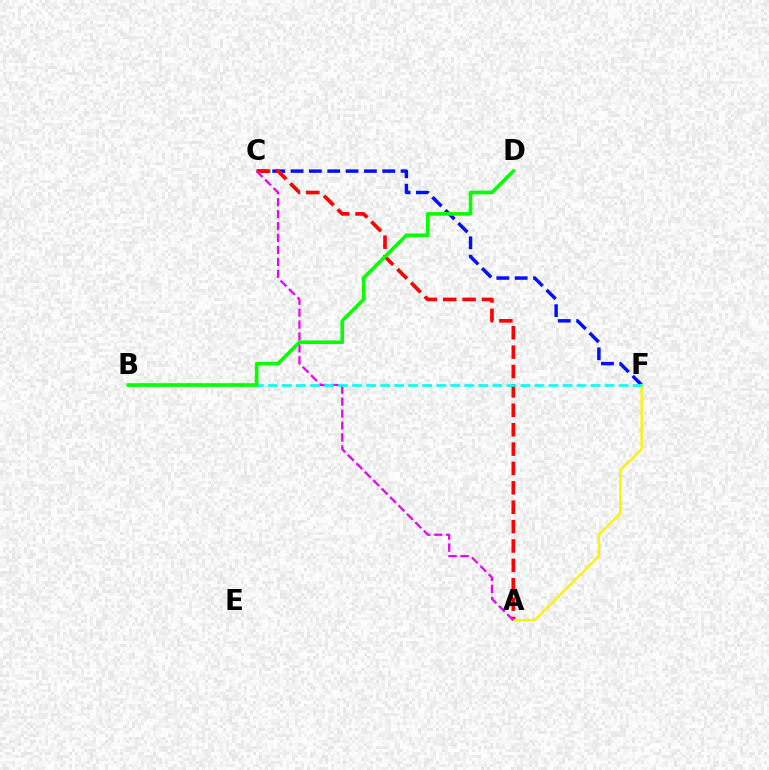{('C', 'F'): [{'color': '#0010ff', 'line_style': 'dashed', 'thickness': 2.49}], ('A', 'C'): [{'color': '#ff0000', 'line_style': 'dashed', 'thickness': 2.63}, {'color': '#ee00ff', 'line_style': 'dashed', 'thickness': 1.62}], ('A', 'F'): [{'color': '#fcf500', 'line_style': 'solid', 'thickness': 1.73}], ('B', 'F'): [{'color': '#00fff6', 'line_style': 'dashed', 'thickness': 1.91}], ('B', 'D'): [{'color': '#08ff00', 'line_style': 'solid', 'thickness': 2.62}]}